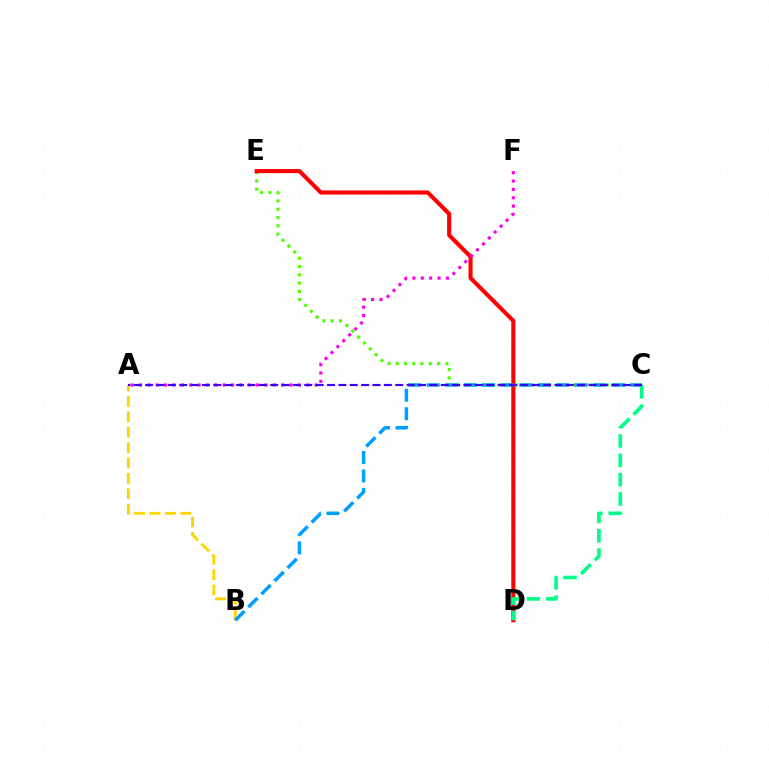{('C', 'E'): [{'color': '#4fff00', 'line_style': 'dotted', 'thickness': 2.25}], ('D', 'E'): [{'color': '#ff0000', 'line_style': 'solid', 'thickness': 2.94}], ('A', 'B'): [{'color': '#ffd500', 'line_style': 'dashed', 'thickness': 2.09}], ('B', 'C'): [{'color': '#009eff', 'line_style': 'dashed', 'thickness': 2.51}], ('A', 'F'): [{'color': '#ff00ed', 'line_style': 'dotted', 'thickness': 2.27}], ('C', 'D'): [{'color': '#00ff86', 'line_style': 'dashed', 'thickness': 2.63}], ('A', 'C'): [{'color': '#3700ff', 'line_style': 'dashed', 'thickness': 1.54}]}